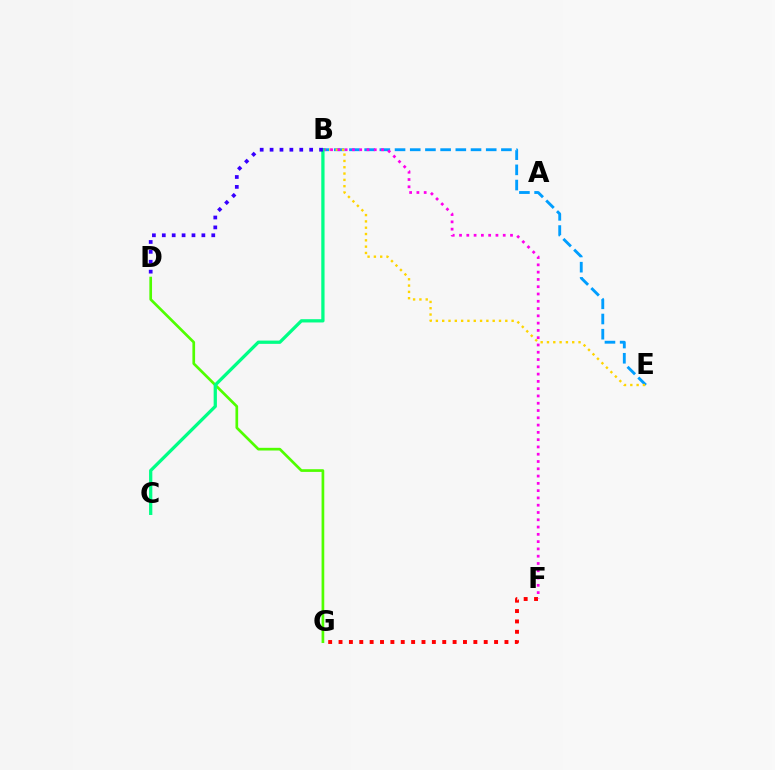{('F', 'G'): [{'color': '#ff0000', 'line_style': 'dotted', 'thickness': 2.82}], ('B', 'E'): [{'color': '#009eff', 'line_style': 'dashed', 'thickness': 2.06}, {'color': '#ffd500', 'line_style': 'dotted', 'thickness': 1.71}], ('B', 'F'): [{'color': '#ff00ed', 'line_style': 'dotted', 'thickness': 1.98}], ('D', 'G'): [{'color': '#4fff00', 'line_style': 'solid', 'thickness': 1.94}], ('B', 'C'): [{'color': '#00ff86', 'line_style': 'solid', 'thickness': 2.35}], ('B', 'D'): [{'color': '#3700ff', 'line_style': 'dotted', 'thickness': 2.69}]}